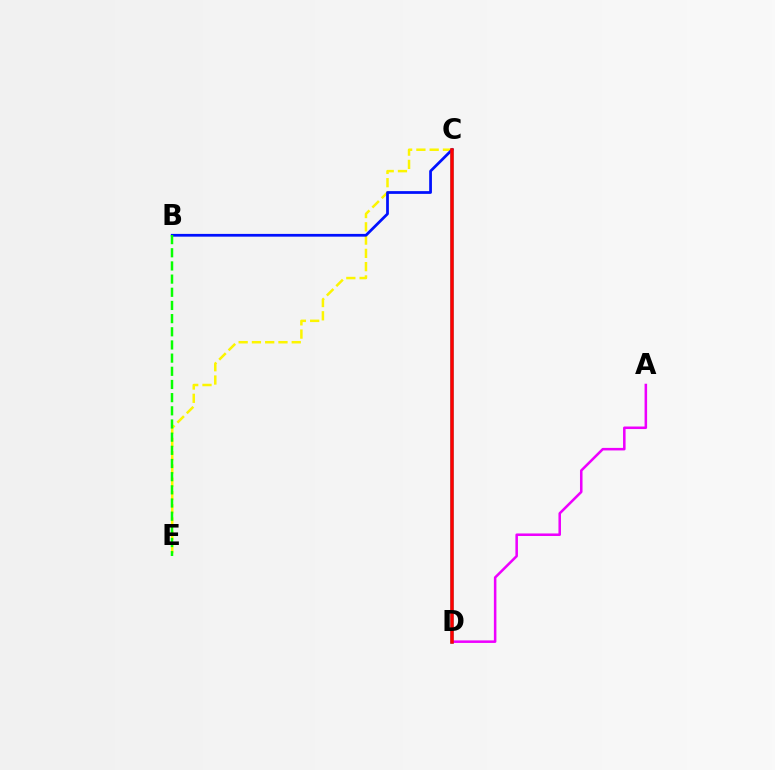{('C', 'D'): [{'color': '#00fff6', 'line_style': 'solid', 'thickness': 2.53}, {'color': '#ff0000', 'line_style': 'solid', 'thickness': 2.55}], ('C', 'E'): [{'color': '#fcf500', 'line_style': 'dashed', 'thickness': 1.8}], ('A', 'D'): [{'color': '#ee00ff', 'line_style': 'solid', 'thickness': 1.83}], ('B', 'C'): [{'color': '#0010ff', 'line_style': 'solid', 'thickness': 1.98}], ('B', 'E'): [{'color': '#08ff00', 'line_style': 'dashed', 'thickness': 1.79}]}